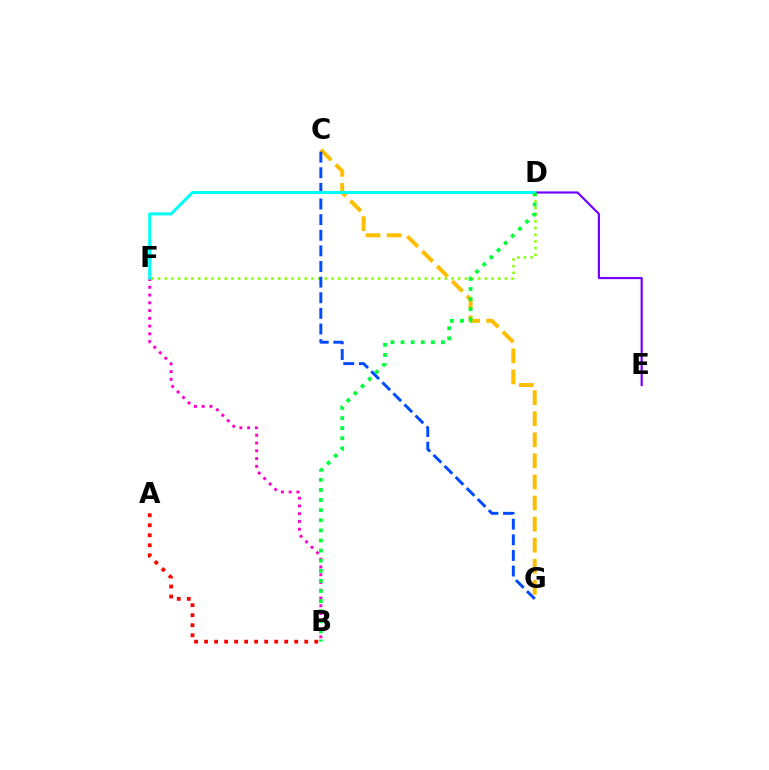{('D', 'E'): [{'color': '#7200ff', 'line_style': 'solid', 'thickness': 1.56}], ('D', 'F'): [{'color': '#84ff00', 'line_style': 'dotted', 'thickness': 1.81}, {'color': '#00fff6', 'line_style': 'solid', 'thickness': 2.18}], ('A', 'B'): [{'color': '#ff0000', 'line_style': 'dotted', 'thickness': 2.72}], ('C', 'G'): [{'color': '#ffbd00', 'line_style': 'dashed', 'thickness': 2.86}, {'color': '#004bff', 'line_style': 'dashed', 'thickness': 2.12}], ('B', 'F'): [{'color': '#ff00cf', 'line_style': 'dotted', 'thickness': 2.11}], ('B', 'D'): [{'color': '#00ff39', 'line_style': 'dotted', 'thickness': 2.74}]}